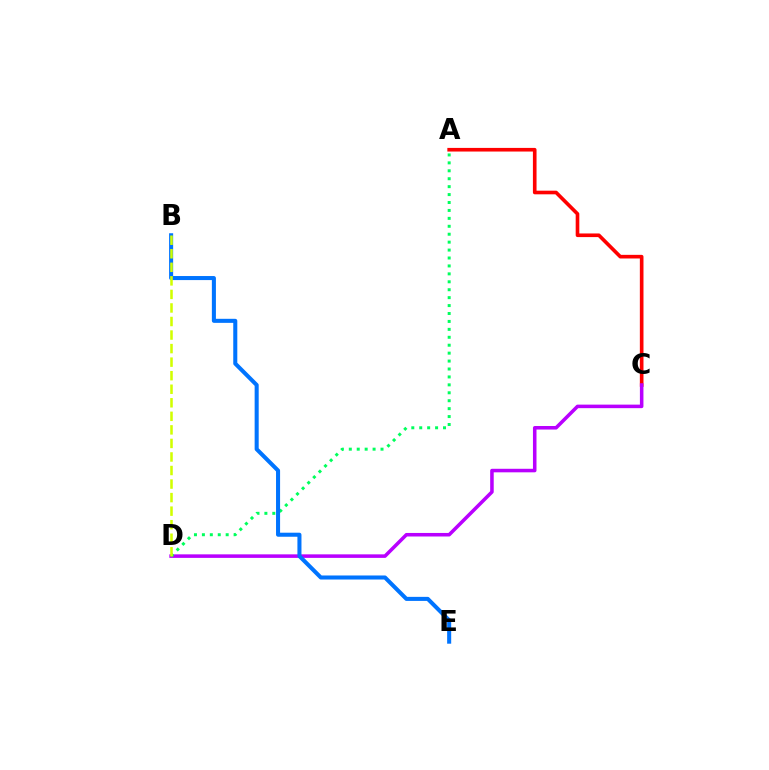{('A', 'C'): [{'color': '#ff0000', 'line_style': 'solid', 'thickness': 2.62}], ('C', 'D'): [{'color': '#b900ff', 'line_style': 'solid', 'thickness': 2.55}], ('A', 'D'): [{'color': '#00ff5c', 'line_style': 'dotted', 'thickness': 2.15}], ('B', 'E'): [{'color': '#0074ff', 'line_style': 'solid', 'thickness': 2.92}], ('B', 'D'): [{'color': '#d1ff00', 'line_style': 'dashed', 'thickness': 1.84}]}